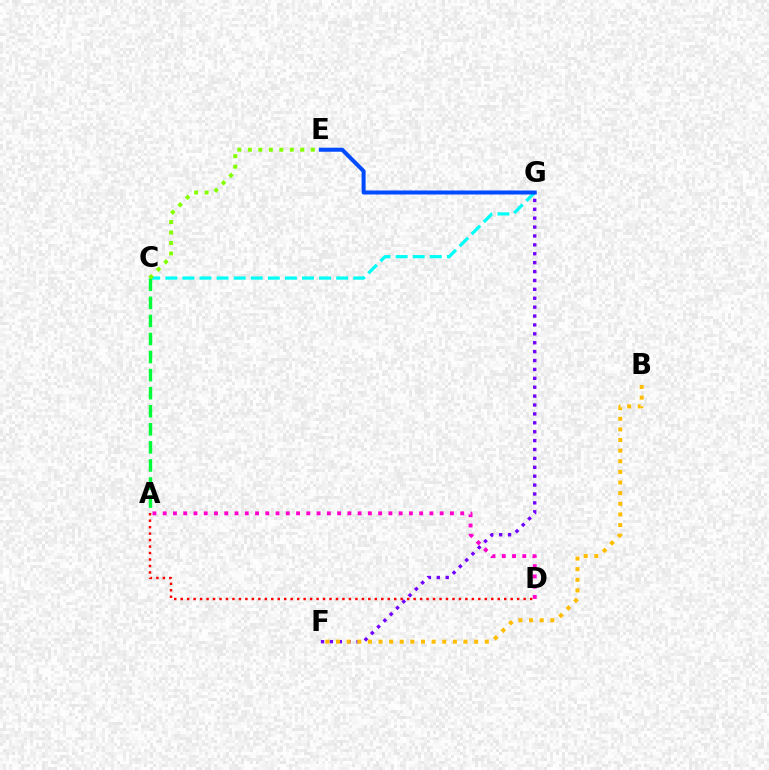{('C', 'G'): [{'color': '#00fff6', 'line_style': 'dashed', 'thickness': 2.32}], ('F', 'G'): [{'color': '#7200ff', 'line_style': 'dotted', 'thickness': 2.42}], ('B', 'F'): [{'color': '#ffbd00', 'line_style': 'dotted', 'thickness': 2.89}], ('A', 'C'): [{'color': '#00ff39', 'line_style': 'dashed', 'thickness': 2.45}], ('C', 'E'): [{'color': '#84ff00', 'line_style': 'dotted', 'thickness': 2.85}], ('E', 'G'): [{'color': '#004bff', 'line_style': 'solid', 'thickness': 2.88}], ('A', 'D'): [{'color': '#ff0000', 'line_style': 'dotted', 'thickness': 1.76}, {'color': '#ff00cf', 'line_style': 'dotted', 'thickness': 2.79}]}